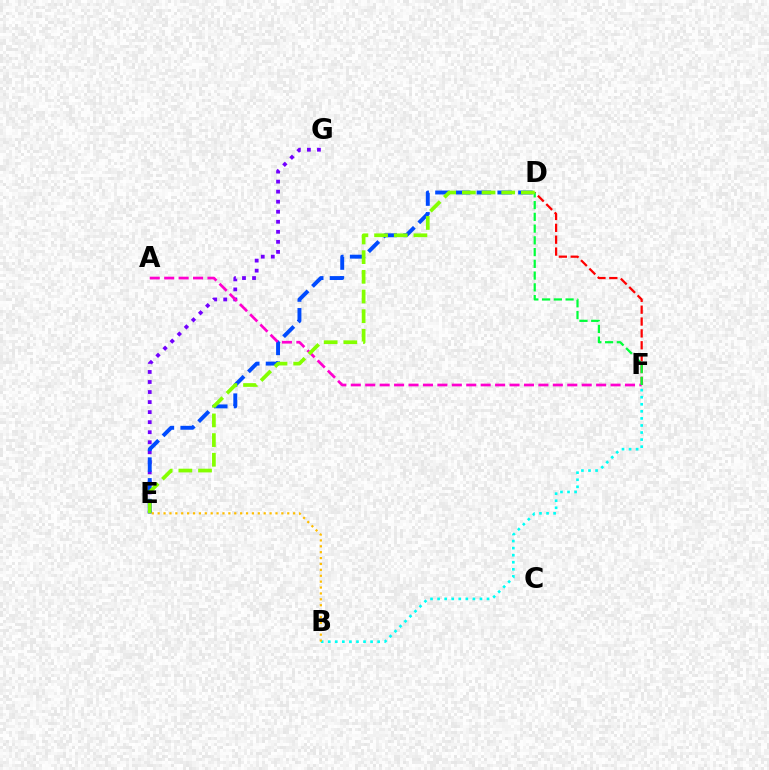{('D', 'F'): [{'color': '#ff0000', 'line_style': 'dashed', 'thickness': 1.61}, {'color': '#00ff39', 'line_style': 'dashed', 'thickness': 1.6}], ('E', 'G'): [{'color': '#7200ff', 'line_style': 'dotted', 'thickness': 2.73}], ('D', 'E'): [{'color': '#004bff', 'line_style': 'dashed', 'thickness': 2.82}, {'color': '#84ff00', 'line_style': 'dashed', 'thickness': 2.67}], ('A', 'F'): [{'color': '#ff00cf', 'line_style': 'dashed', 'thickness': 1.96}], ('B', 'F'): [{'color': '#00fff6', 'line_style': 'dotted', 'thickness': 1.92}], ('B', 'E'): [{'color': '#ffbd00', 'line_style': 'dotted', 'thickness': 1.6}]}